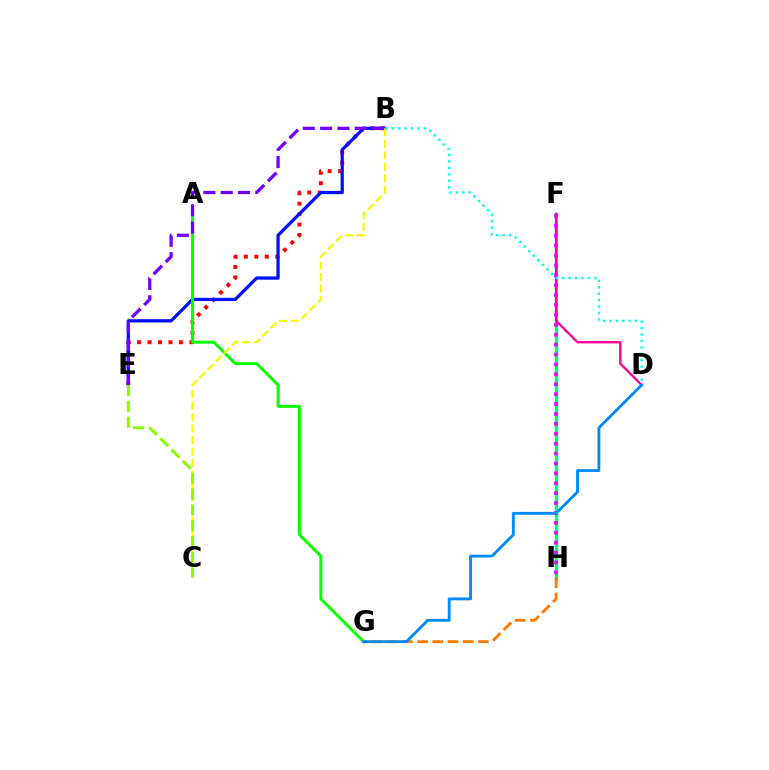{('B', 'E'): [{'color': '#ff0000', 'line_style': 'dotted', 'thickness': 2.84}, {'color': '#0010ff', 'line_style': 'solid', 'thickness': 2.35}, {'color': '#7200ff', 'line_style': 'dashed', 'thickness': 2.35}], ('A', 'G'): [{'color': '#08ff00', 'line_style': 'solid', 'thickness': 2.12}], ('F', 'H'): [{'color': '#00ff74', 'line_style': 'solid', 'thickness': 2.44}, {'color': '#ee00ff', 'line_style': 'dotted', 'thickness': 2.69}], ('G', 'H'): [{'color': '#ff7c00', 'line_style': 'dashed', 'thickness': 2.07}], ('D', 'F'): [{'color': '#ff0094', 'line_style': 'solid', 'thickness': 1.69}], ('B', 'C'): [{'color': '#fcf500', 'line_style': 'dashed', 'thickness': 1.56}], ('D', 'G'): [{'color': '#008cff', 'line_style': 'solid', 'thickness': 2.06}], ('B', 'D'): [{'color': '#00fff6', 'line_style': 'dotted', 'thickness': 1.75}], ('C', 'E'): [{'color': '#84ff00', 'line_style': 'dashed', 'thickness': 2.15}]}